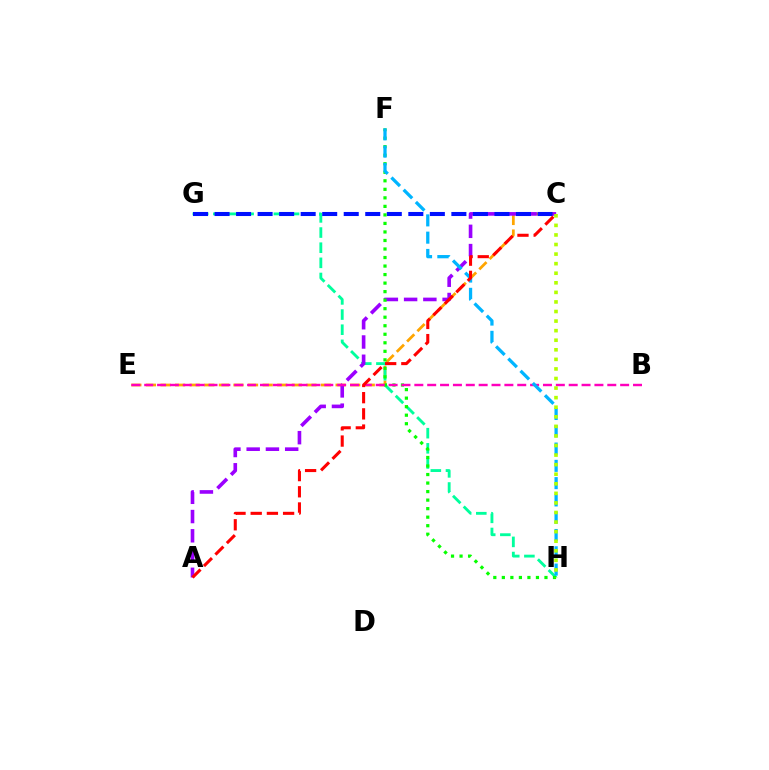{('C', 'E'): [{'color': '#ffa500', 'line_style': 'dashed', 'thickness': 1.98}], ('G', 'H'): [{'color': '#00ff9d', 'line_style': 'dashed', 'thickness': 2.06}], ('A', 'C'): [{'color': '#9b00ff', 'line_style': 'dashed', 'thickness': 2.62}, {'color': '#ff0000', 'line_style': 'dashed', 'thickness': 2.2}], ('C', 'G'): [{'color': '#0010ff', 'line_style': 'dashed', 'thickness': 2.92}], ('F', 'H'): [{'color': '#08ff00', 'line_style': 'dotted', 'thickness': 2.32}, {'color': '#00b5ff', 'line_style': 'dashed', 'thickness': 2.35}], ('B', 'E'): [{'color': '#ff00bd', 'line_style': 'dashed', 'thickness': 1.75}], ('C', 'H'): [{'color': '#b3ff00', 'line_style': 'dotted', 'thickness': 2.6}]}